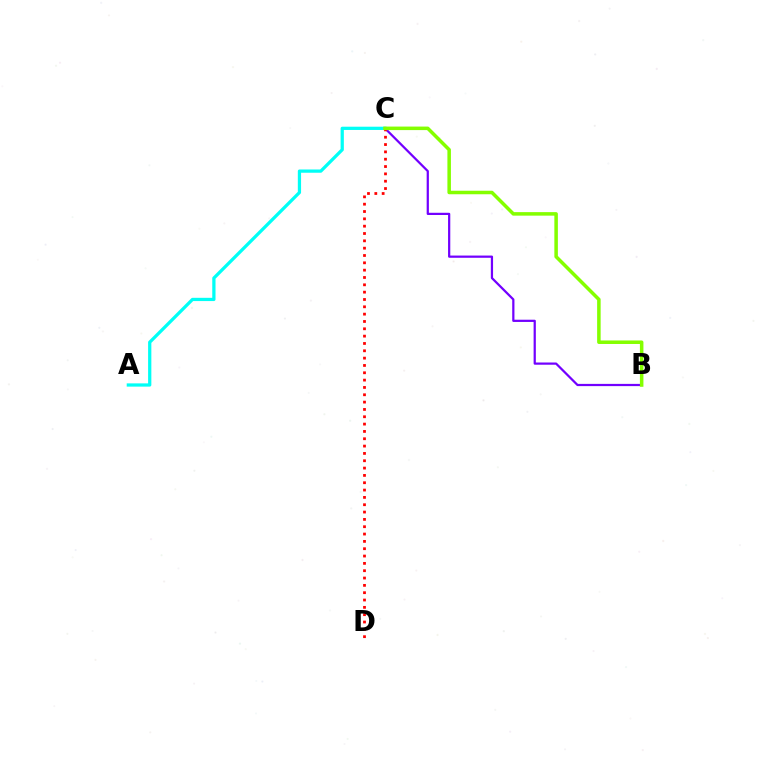{('B', 'C'): [{'color': '#7200ff', 'line_style': 'solid', 'thickness': 1.6}, {'color': '#84ff00', 'line_style': 'solid', 'thickness': 2.53}], ('A', 'C'): [{'color': '#00fff6', 'line_style': 'solid', 'thickness': 2.34}], ('C', 'D'): [{'color': '#ff0000', 'line_style': 'dotted', 'thickness': 1.99}]}